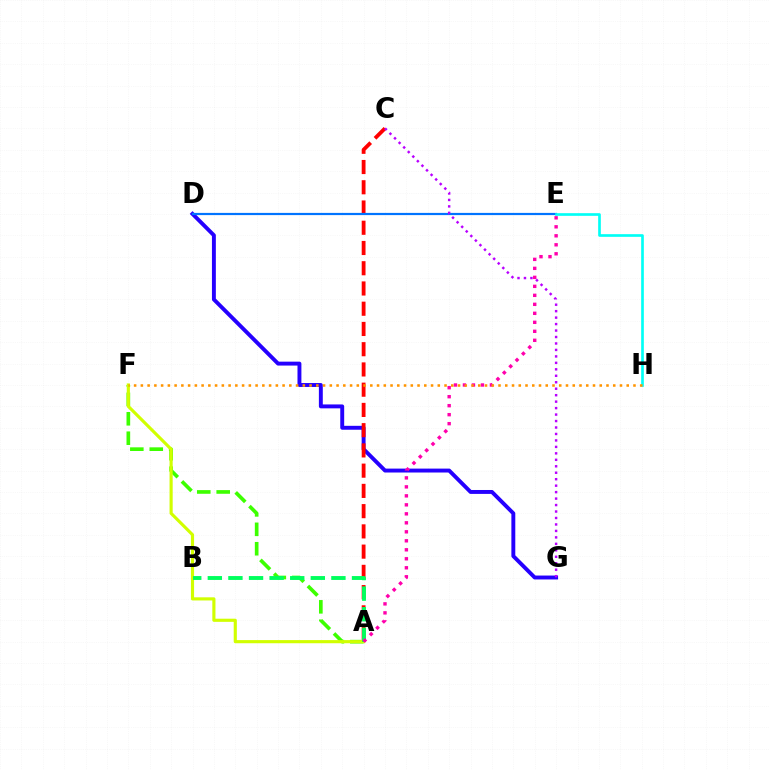{('A', 'F'): [{'color': '#3dff00', 'line_style': 'dashed', 'thickness': 2.64}, {'color': '#d1ff00', 'line_style': 'solid', 'thickness': 2.26}], ('D', 'G'): [{'color': '#2500ff', 'line_style': 'solid', 'thickness': 2.82}], ('A', 'C'): [{'color': '#ff0000', 'line_style': 'dashed', 'thickness': 2.75}], ('D', 'E'): [{'color': '#0074ff', 'line_style': 'solid', 'thickness': 1.58}], ('A', 'B'): [{'color': '#00ff5c', 'line_style': 'dashed', 'thickness': 2.8}], ('E', 'H'): [{'color': '#00fff6', 'line_style': 'solid', 'thickness': 1.92}], ('A', 'E'): [{'color': '#ff00ac', 'line_style': 'dotted', 'thickness': 2.44}], ('F', 'H'): [{'color': '#ff9400', 'line_style': 'dotted', 'thickness': 1.83}], ('C', 'G'): [{'color': '#b900ff', 'line_style': 'dotted', 'thickness': 1.76}]}